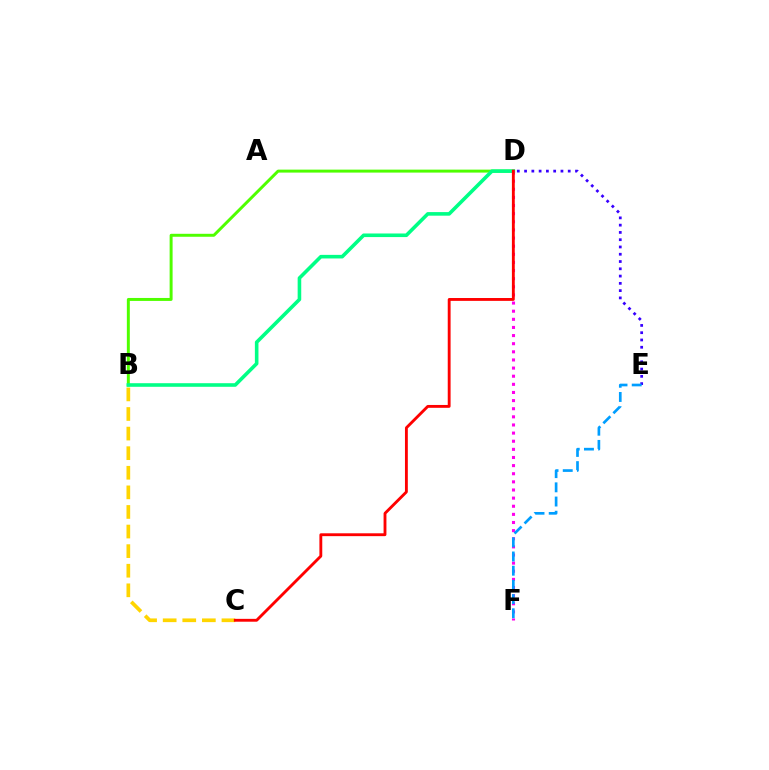{('B', 'C'): [{'color': '#ffd500', 'line_style': 'dashed', 'thickness': 2.66}], ('B', 'D'): [{'color': '#4fff00', 'line_style': 'solid', 'thickness': 2.14}, {'color': '#00ff86', 'line_style': 'solid', 'thickness': 2.58}], ('D', 'E'): [{'color': '#3700ff', 'line_style': 'dotted', 'thickness': 1.98}], ('D', 'F'): [{'color': '#ff00ed', 'line_style': 'dotted', 'thickness': 2.21}], ('C', 'D'): [{'color': '#ff0000', 'line_style': 'solid', 'thickness': 2.06}], ('E', 'F'): [{'color': '#009eff', 'line_style': 'dashed', 'thickness': 1.93}]}